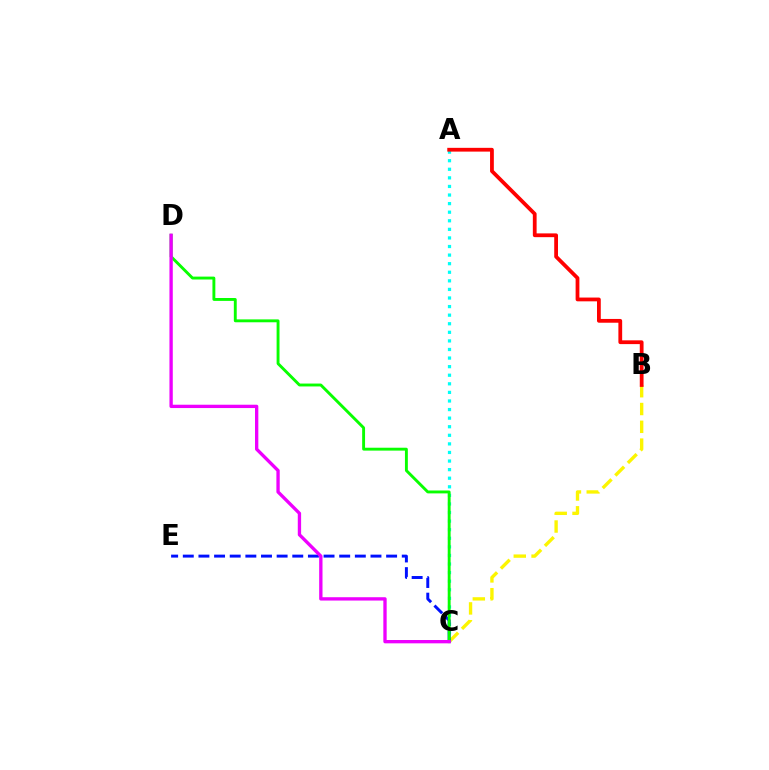{('B', 'C'): [{'color': '#fcf500', 'line_style': 'dashed', 'thickness': 2.42}], ('A', 'C'): [{'color': '#00fff6', 'line_style': 'dotted', 'thickness': 2.33}], ('C', 'E'): [{'color': '#0010ff', 'line_style': 'dashed', 'thickness': 2.12}], ('A', 'B'): [{'color': '#ff0000', 'line_style': 'solid', 'thickness': 2.72}], ('C', 'D'): [{'color': '#08ff00', 'line_style': 'solid', 'thickness': 2.08}, {'color': '#ee00ff', 'line_style': 'solid', 'thickness': 2.4}]}